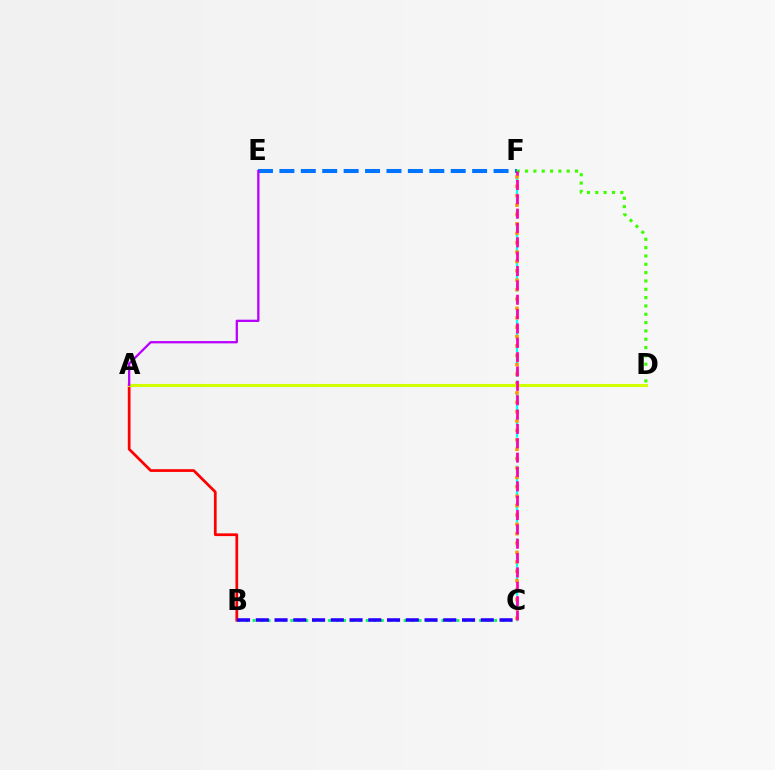{('A', 'B'): [{'color': '#ff0000', 'line_style': 'solid', 'thickness': 1.96}], ('B', 'C'): [{'color': '#00ff5c', 'line_style': 'dotted', 'thickness': 2.05}, {'color': '#2500ff', 'line_style': 'dashed', 'thickness': 2.55}], ('E', 'F'): [{'color': '#0074ff', 'line_style': 'dashed', 'thickness': 2.91}], ('D', 'F'): [{'color': '#3dff00', 'line_style': 'dotted', 'thickness': 2.26}], ('C', 'F'): [{'color': '#00fff6', 'line_style': 'dashed', 'thickness': 1.65}, {'color': '#ff9400', 'line_style': 'dotted', 'thickness': 2.55}, {'color': '#ff00ac', 'line_style': 'dashed', 'thickness': 1.95}], ('A', 'D'): [{'color': '#d1ff00', 'line_style': 'solid', 'thickness': 2.21}], ('A', 'E'): [{'color': '#b900ff', 'line_style': 'solid', 'thickness': 1.65}]}